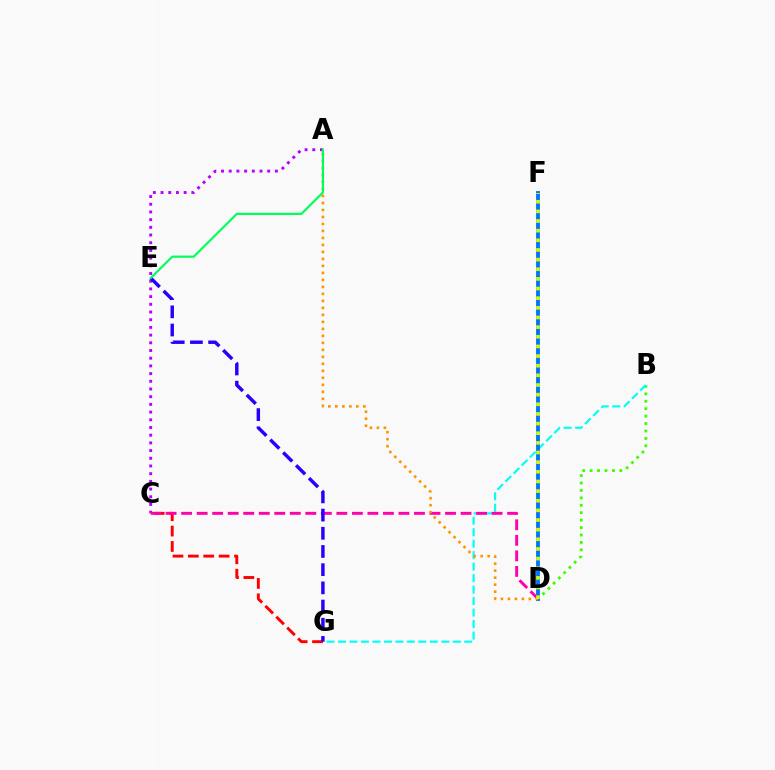{('B', 'D'): [{'color': '#3dff00', 'line_style': 'dotted', 'thickness': 2.02}], ('A', 'C'): [{'color': '#b900ff', 'line_style': 'dotted', 'thickness': 2.09}], ('B', 'G'): [{'color': '#00fff6', 'line_style': 'dashed', 'thickness': 1.56}], ('C', 'G'): [{'color': '#ff0000', 'line_style': 'dashed', 'thickness': 2.09}], ('D', 'F'): [{'color': '#0074ff', 'line_style': 'solid', 'thickness': 2.77}, {'color': '#d1ff00', 'line_style': 'dotted', 'thickness': 2.62}], ('C', 'D'): [{'color': '#ff00ac', 'line_style': 'dashed', 'thickness': 2.11}], ('A', 'D'): [{'color': '#ff9400', 'line_style': 'dotted', 'thickness': 1.9}], ('E', 'G'): [{'color': '#2500ff', 'line_style': 'dashed', 'thickness': 2.47}], ('A', 'E'): [{'color': '#00ff5c', 'line_style': 'solid', 'thickness': 1.56}]}